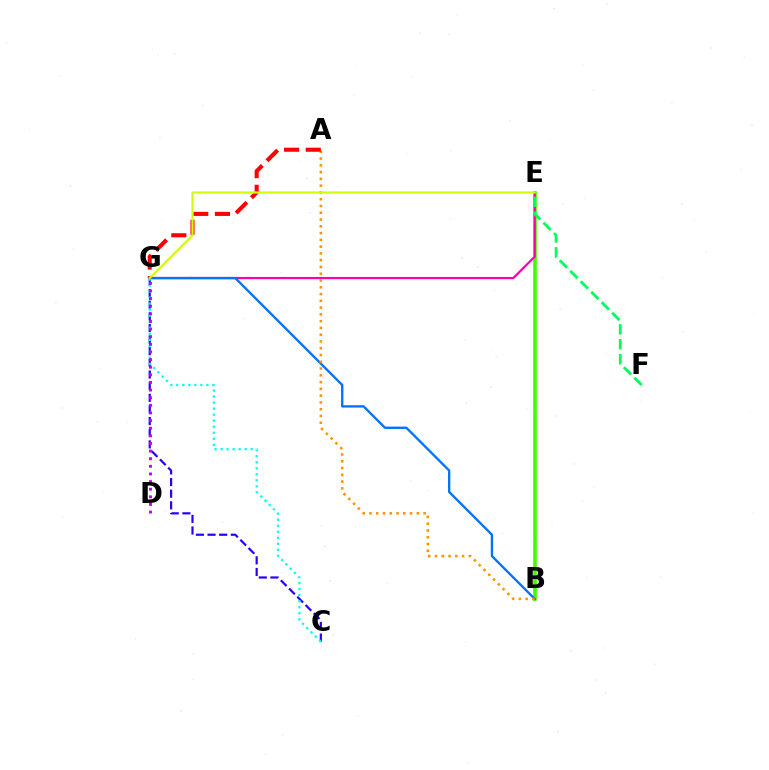{('B', 'E'): [{'color': '#3dff00', 'line_style': 'solid', 'thickness': 2.59}], ('E', 'G'): [{'color': '#ff00ac', 'line_style': 'solid', 'thickness': 1.6}, {'color': '#d1ff00', 'line_style': 'solid', 'thickness': 1.57}], ('E', 'F'): [{'color': '#00ff5c', 'line_style': 'dashed', 'thickness': 2.01}], ('C', 'G'): [{'color': '#2500ff', 'line_style': 'dashed', 'thickness': 1.58}, {'color': '#00fff6', 'line_style': 'dotted', 'thickness': 1.64}], ('B', 'G'): [{'color': '#0074ff', 'line_style': 'solid', 'thickness': 1.69}], ('A', 'B'): [{'color': '#ff9400', 'line_style': 'dotted', 'thickness': 1.84}], ('A', 'G'): [{'color': '#ff0000', 'line_style': 'dashed', 'thickness': 2.94}], ('D', 'G'): [{'color': '#b900ff', 'line_style': 'dotted', 'thickness': 2.07}]}